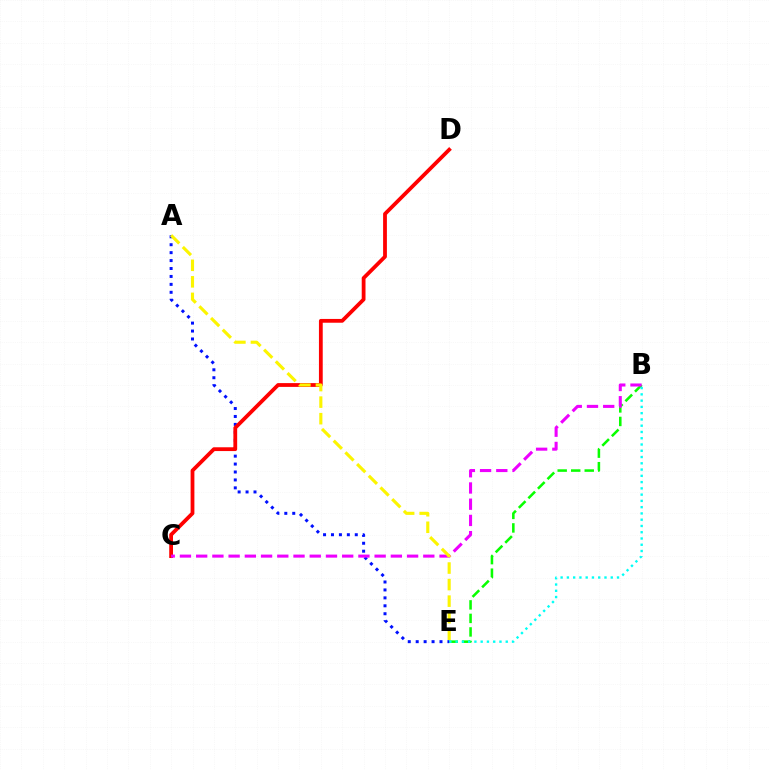{('B', 'E'): [{'color': '#08ff00', 'line_style': 'dashed', 'thickness': 1.84}, {'color': '#00fff6', 'line_style': 'dotted', 'thickness': 1.7}], ('A', 'E'): [{'color': '#0010ff', 'line_style': 'dotted', 'thickness': 2.16}, {'color': '#fcf500', 'line_style': 'dashed', 'thickness': 2.25}], ('C', 'D'): [{'color': '#ff0000', 'line_style': 'solid', 'thickness': 2.73}], ('B', 'C'): [{'color': '#ee00ff', 'line_style': 'dashed', 'thickness': 2.2}]}